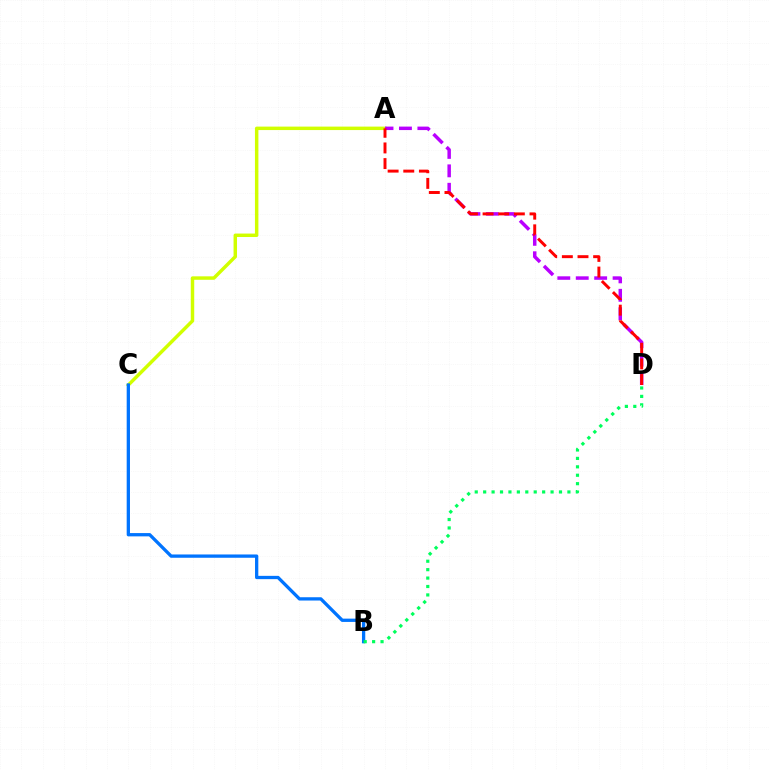{('A', 'C'): [{'color': '#d1ff00', 'line_style': 'solid', 'thickness': 2.49}], ('A', 'D'): [{'color': '#b900ff', 'line_style': 'dashed', 'thickness': 2.5}, {'color': '#ff0000', 'line_style': 'dashed', 'thickness': 2.13}], ('B', 'C'): [{'color': '#0074ff', 'line_style': 'solid', 'thickness': 2.37}], ('B', 'D'): [{'color': '#00ff5c', 'line_style': 'dotted', 'thickness': 2.29}]}